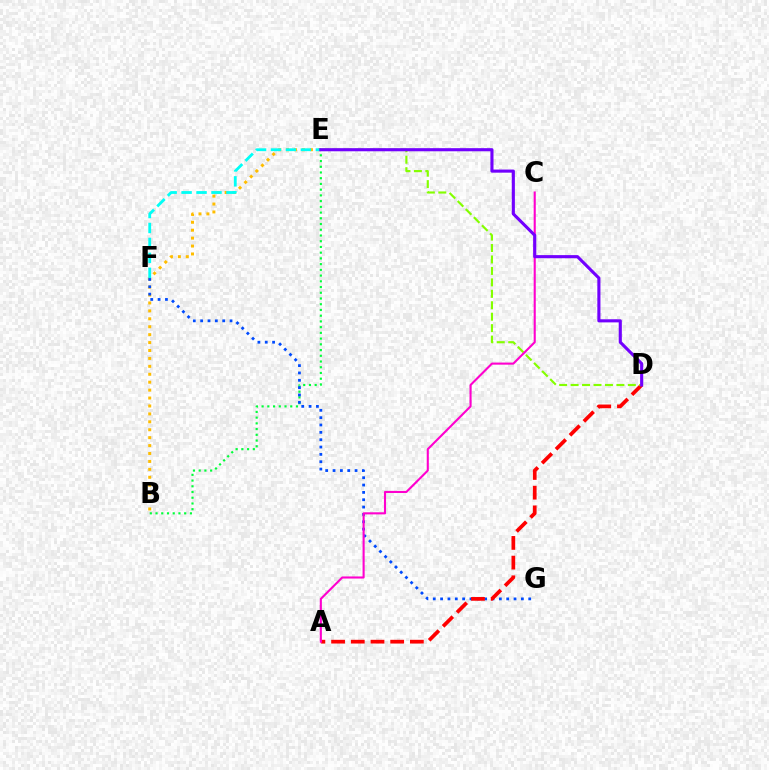{('B', 'E'): [{'color': '#ffbd00', 'line_style': 'dotted', 'thickness': 2.15}, {'color': '#00ff39', 'line_style': 'dotted', 'thickness': 1.56}], ('F', 'G'): [{'color': '#004bff', 'line_style': 'dotted', 'thickness': 2.0}], ('A', 'D'): [{'color': '#ff0000', 'line_style': 'dashed', 'thickness': 2.68}], ('E', 'F'): [{'color': '#00fff6', 'line_style': 'dashed', 'thickness': 2.03}], ('D', 'E'): [{'color': '#84ff00', 'line_style': 'dashed', 'thickness': 1.55}, {'color': '#7200ff', 'line_style': 'solid', 'thickness': 2.24}], ('A', 'C'): [{'color': '#ff00cf', 'line_style': 'solid', 'thickness': 1.51}]}